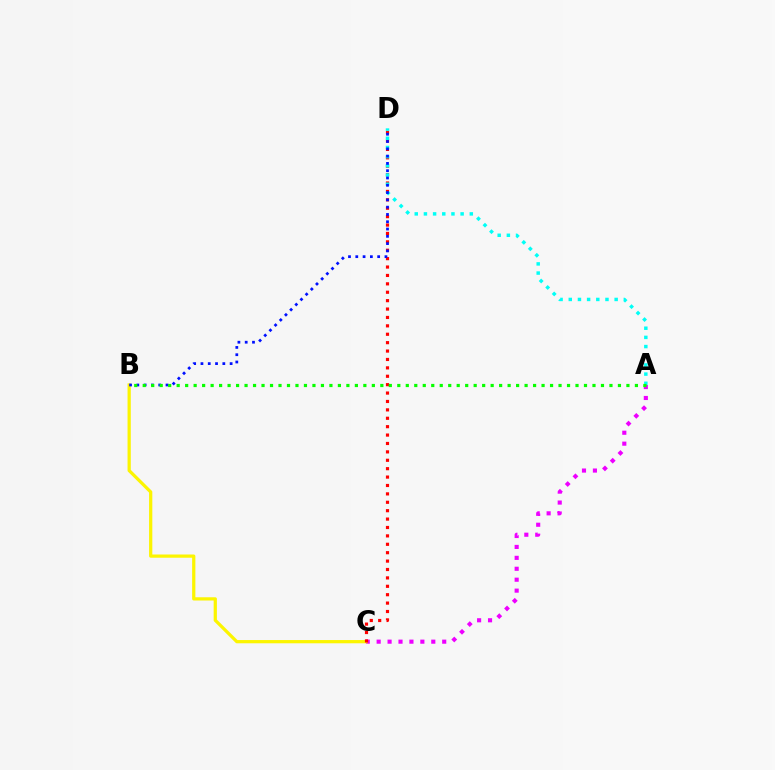{('A', 'C'): [{'color': '#ee00ff', 'line_style': 'dotted', 'thickness': 2.97}], ('B', 'C'): [{'color': '#fcf500', 'line_style': 'solid', 'thickness': 2.33}], ('C', 'D'): [{'color': '#ff0000', 'line_style': 'dotted', 'thickness': 2.28}], ('A', 'D'): [{'color': '#00fff6', 'line_style': 'dotted', 'thickness': 2.49}], ('B', 'D'): [{'color': '#0010ff', 'line_style': 'dotted', 'thickness': 1.98}], ('A', 'B'): [{'color': '#08ff00', 'line_style': 'dotted', 'thickness': 2.31}]}